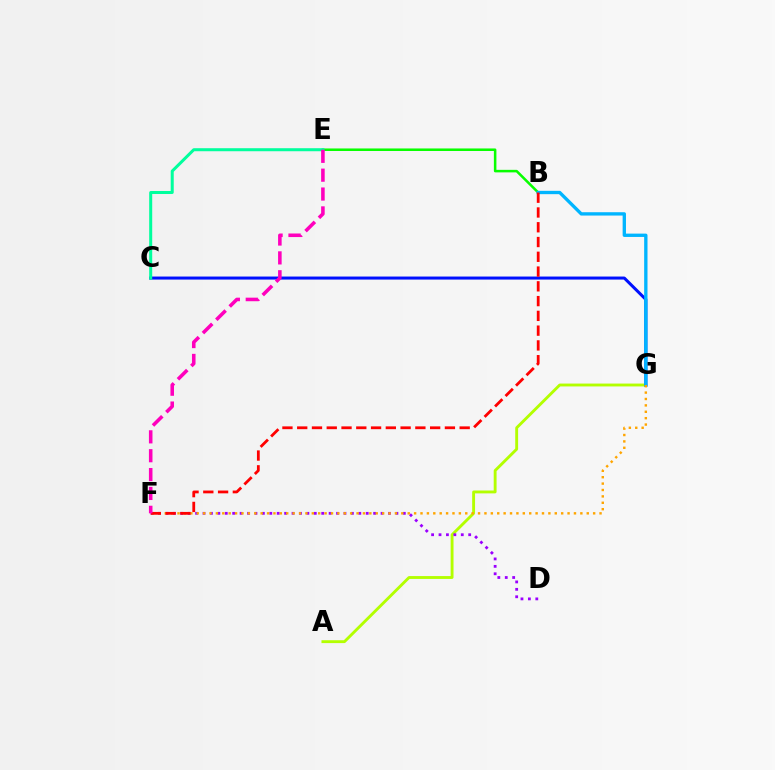{('A', 'G'): [{'color': '#b3ff00', 'line_style': 'solid', 'thickness': 2.07}], ('C', 'G'): [{'color': '#0010ff', 'line_style': 'solid', 'thickness': 2.18}], ('D', 'F'): [{'color': '#9b00ff', 'line_style': 'dotted', 'thickness': 2.02}], ('B', 'E'): [{'color': '#08ff00', 'line_style': 'solid', 'thickness': 1.83}], ('B', 'G'): [{'color': '#00b5ff', 'line_style': 'solid', 'thickness': 2.4}], ('C', 'E'): [{'color': '#00ff9d', 'line_style': 'solid', 'thickness': 2.17}], ('F', 'G'): [{'color': '#ffa500', 'line_style': 'dotted', 'thickness': 1.74}], ('B', 'F'): [{'color': '#ff0000', 'line_style': 'dashed', 'thickness': 2.01}], ('E', 'F'): [{'color': '#ff00bd', 'line_style': 'dashed', 'thickness': 2.56}]}